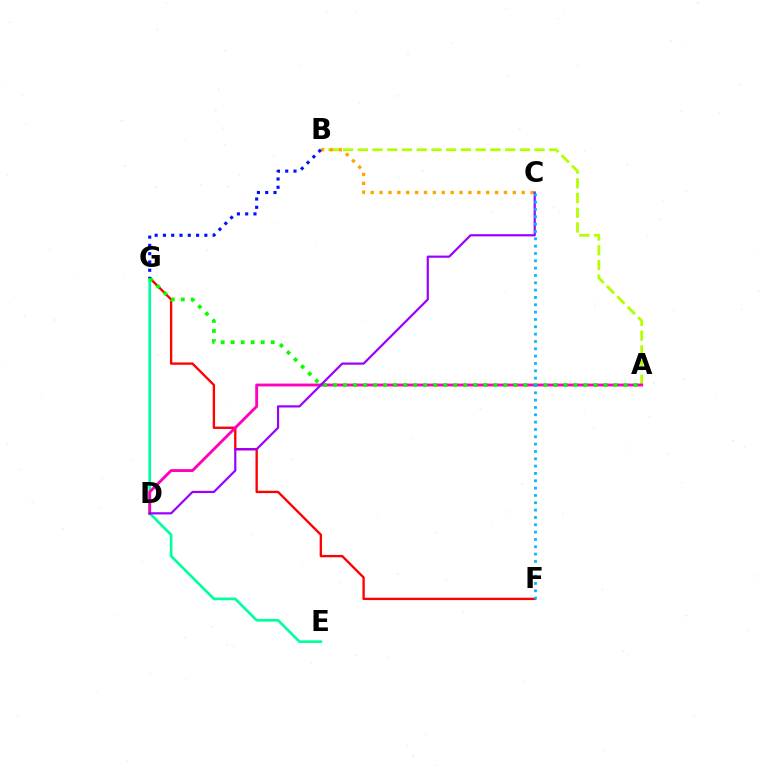{('F', 'G'): [{'color': '#ff0000', 'line_style': 'solid', 'thickness': 1.69}], ('A', 'B'): [{'color': '#b3ff00', 'line_style': 'dashed', 'thickness': 2.0}], ('E', 'G'): [{'color': '#00ff9d', 'line_style': 'solid', 'thickness': 1.92}], ('A', 'D'): [{'color': '#ff00bd', 'line_style': 'solid', 'thickness': 2.06}], ('A', 'G'): [{'color': '#08ff00', 'line_style': 'dotted', 'thickness': 2.72}], ('B', 'C'): [{'color': '#ffa500', 'line_style': 'dotted', 'thickness': 2.41}], ('C', 'D'): [{'color': '#9b00ff', 'line_style': 'solid', 'thickness': 1.58}], ('B', 'G'): [{'color': '#0010ff', 'line_style': 'dotted', 'thickness': 2.25}], ('C', 'F'): [{'color': '#00b5ff', 'line_style': 'dotted', 'thickness': 1.99}]}